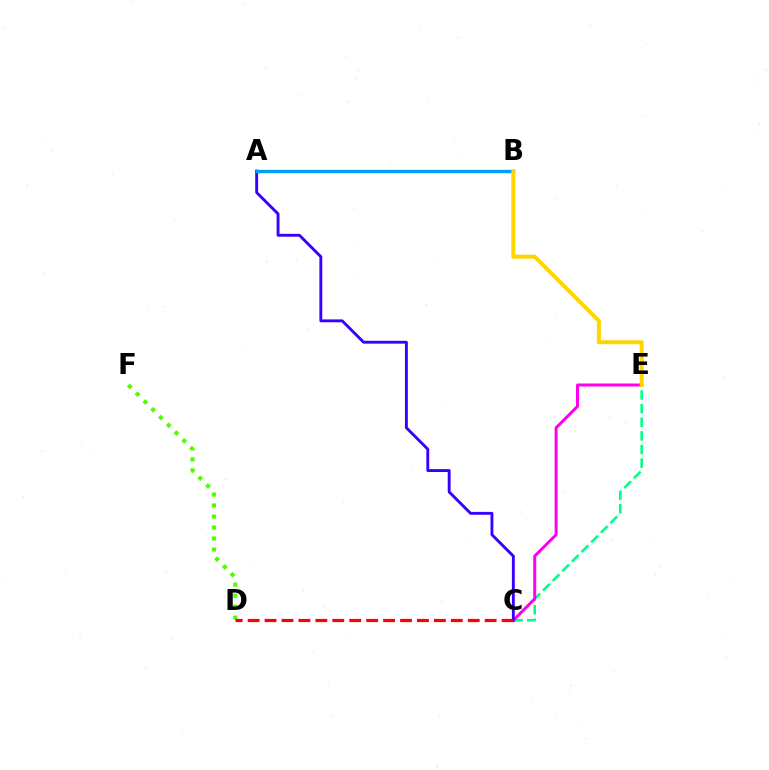{('D', 'F'): [{'color': '#4fff00', 'line_style': 'dotted', 'thickness': 2.99}], ('C', 'E'): [{'color': '#00ff86', 'line_style': 'dashed', 'thickness': 1.85}, {'color': '#ff00ed', 'line_style': 'solid', 'thickness': 2.15}], ('A', 'C'): [{'color': '#3700ff', 'line_style': 'solid', 'thickness': 2.07}], ('A', 'B'): [{'color': '#009eff', 'line_style': 'solid', 'thickness': 2.43}], ('B', 'E'): [{'color': '#ffd500', 'line_style': 'solid', 'thickness': 2.86}], ('C', 'D'): [{'color': '#ff0000', 'line_style': 'dashed', 'thickness': 2.3}]}